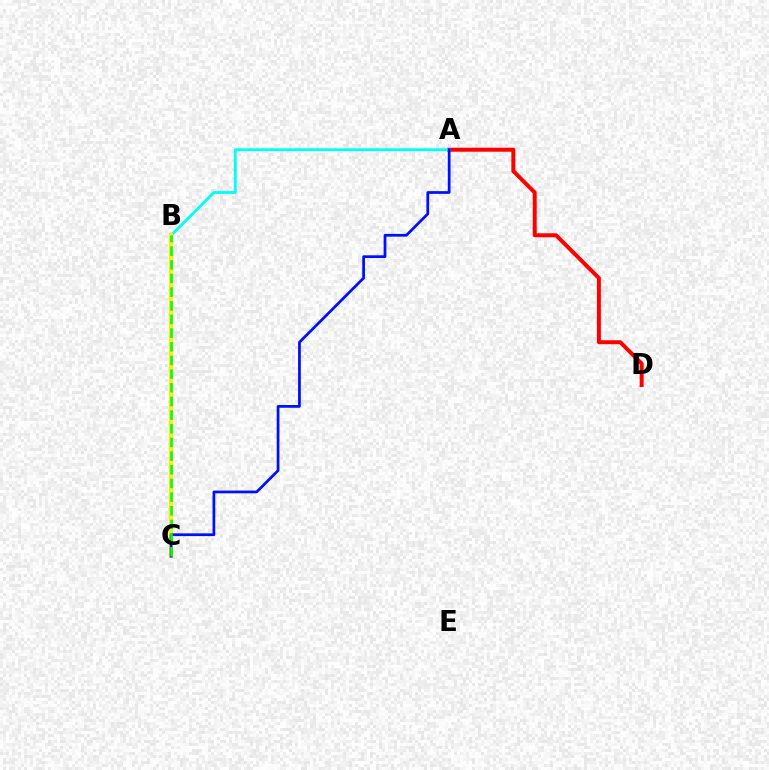{('A', 'D'): [{'color': '#ff0000', 'line_style': 'solid', 'thickness': 2.87}], ('B', 'C'): [{'color': '#ee00ff', 'line_style': 'solid', 'thickness': 2.56}, {'color': '#fcf500', 'line_style': 'solid', 'thickness': 2.77}, {'color': '#08ff00', 'line_style': 'dashed', 'thickness': 1.86}], ('A', 'B'): [{'color': '#00fff6', 'line_style': 'solid', 'thickness': 2.04}], ('A', 'C'): [{'color': '#0010ff', 'line_style': 'solid', 'thickness': 1.98}]}